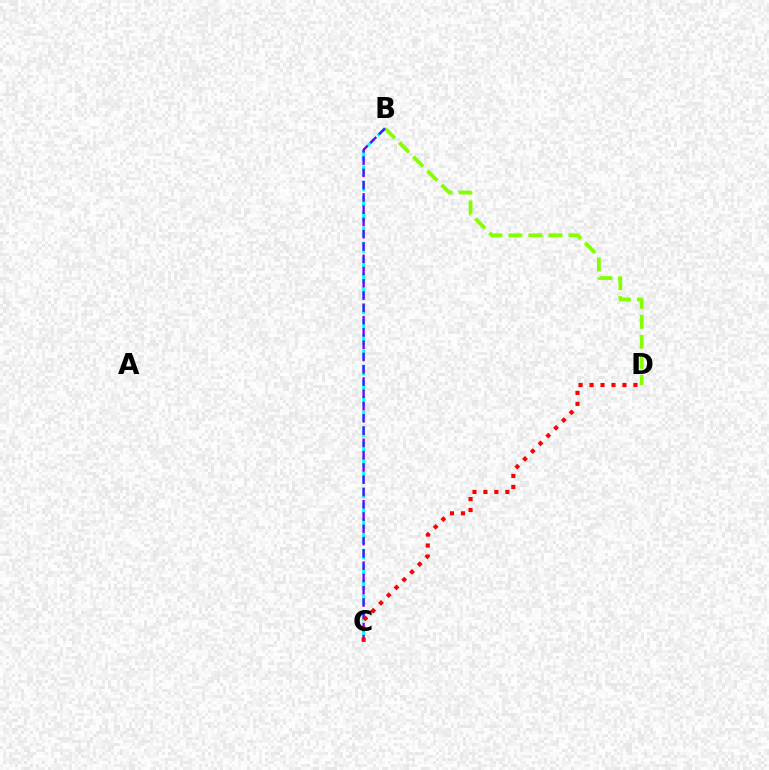{('B', 'D'): [{'color': '#84ff00', 'line_style': 'dashed', 'thickness': 2.72}], ('B', 'C'): [{'color': '#00fff6', 'line_style': 'dashed', 'thickness': 2.08}, {'color': '#7200ff', 'line_style': 'dashed', 'thickness': 1.67}], ('C', 'D'): [{'color': '#ff0000', 'line_style': 'dotted', 'thickness': 2.98}]}